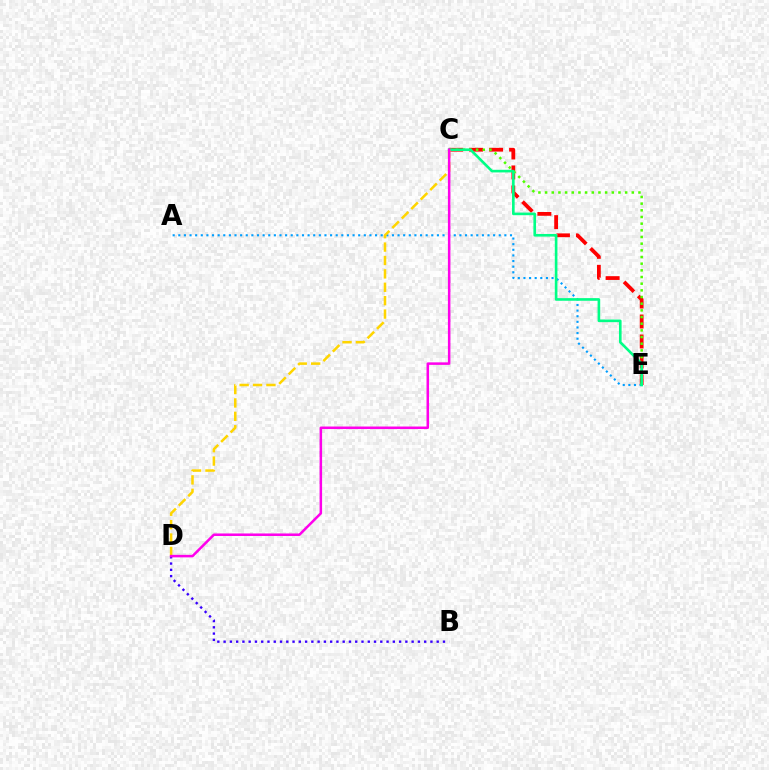{('C', 'E'): [{'color': '#ff0000', 'line_style': 'dashed', 'thickness': 2.71}, {'color': '#4fff00', 'line_style': 'dotted', 'thickness': 1.81}, {'color': '#00ff86', 'line_style': 'solid', 'thickness': 1.89}], ('A', 'E'): [{'color': '#009eff', 'line_style': 'dotted', 'thickness': 1.53}], ('B', 'D'): [{'color': '#3700ff', 'line_style': 'dotted', 'thickness': 1.7}], ('C', 'D'): [{'color': '#ffd500', 'line_style': 'dashed', 'thickness': 1.82}, {'color': '#ff00ed', 'line_style': 'solid', 'thickness': 1.81}]}